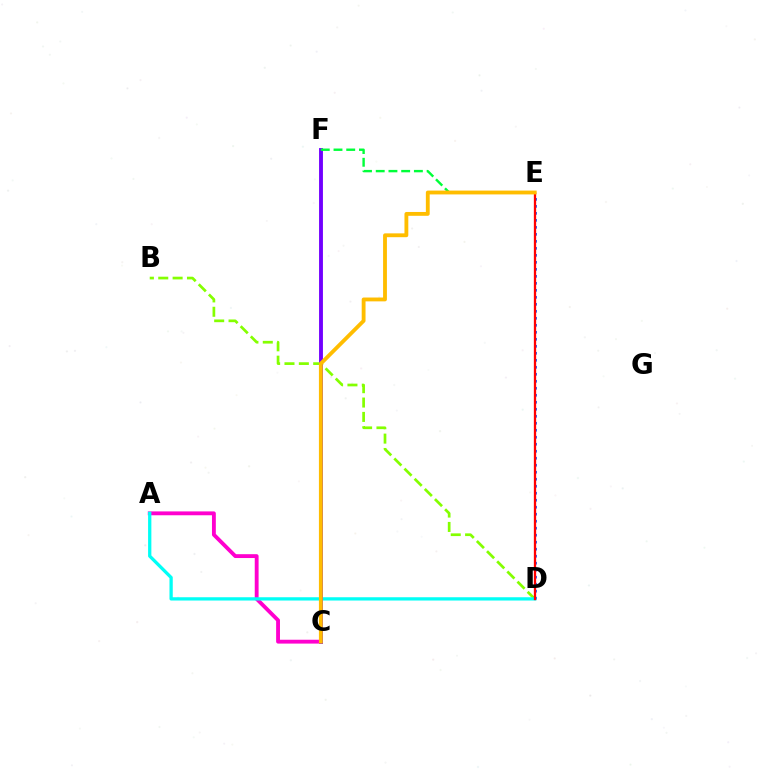{('D', 'E'): [{'color': '#004bff', 'line_style': 'dotted', 'thickness': 1.9}, {'color': '#ff0000', 'line_style': 'solid', 'thickness': 1.65}], ('B', 'D'): [{'color': '#84ff00', 'line_style': 'dashed', 'thickness': 1.95}], ('A', 'C'): [{'color': '#ff00cf', 'line_style': 'solid', 'thickness': 2.77}], ('A', 'D'): [{'color': '#00fff6', 'line_style': 'solid', 'thickness': 2.36}], ('C', 'F'): [{'color': '#7200ff', 'line_style': 'solid', 'thickness': 2.78}], ('E', 'F'): [{'color': '#00ff39', 'line_style': 'dashed', 'thickness': 1.73}], ('C', 'E'): [{'color': '#ffbd00', 'line_style': 'solid', 'thickness': 2.76}]}